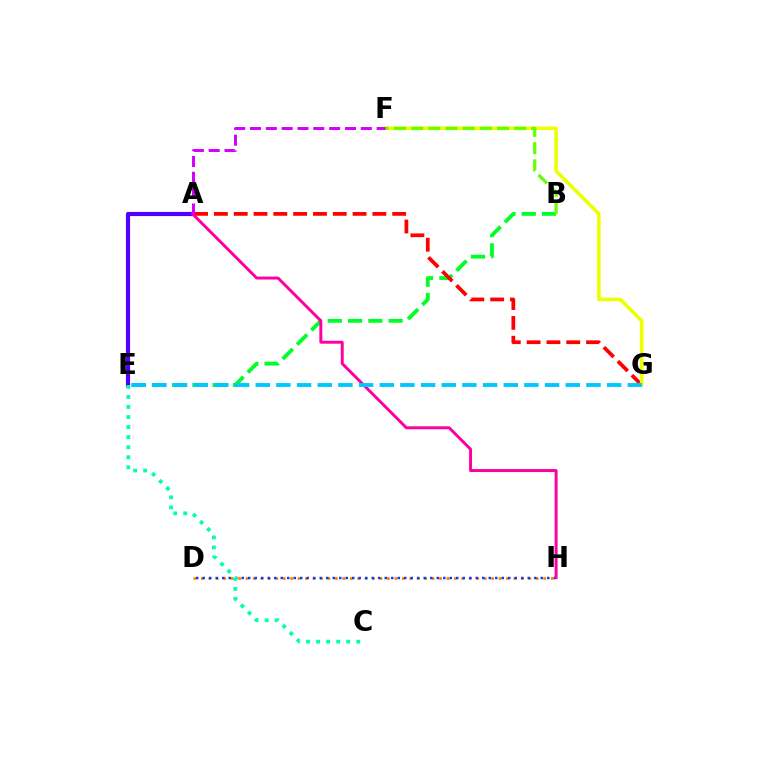{('D', 'H'): [{'color': '#ff8800', 'line_style': 'dotted', 'thickness': 2.02}, {'color': '#003fff', 'line_style': 'dotted', 'thickness': 1.77}], ('B', 'E'): [{'color': '#00ff27', 'line_style': 'dashed', 'thickness': 2.75}], ('A', 'G'): [{'color': '#ff0000', 'line_style': 'dashed', 'thickness': 2.69}], ('A', 'E'): [{'color': '#4f00ff', 'line_style': 'solid', 'thickness': 2.99}], ('F', 'G'): [{'color': '#eeff00', 'line_style': 'solid', 'thickness': 2.57}], ('C', 'E'): [{'color': '#00ffaf', 'line_style': 'dotted', 'thickness': 2.73}], ('A', 'H'): [{'color': '#ff00a0', 'line_style': 'solid', 'thickness': 2.13}], ('B', 'F'): [{'color': '#66ff00', 'line_style': 'dashed', 'thickness': 2.33}], ('A', 'F'): [{'color': '#d600ff', 'line_style': 'dashed', 'thickness': 2.15}], ('E', 'G'): [{'color': '#00c7ff', 'line_style': 'dashed', 'thickness': 2.81}]}